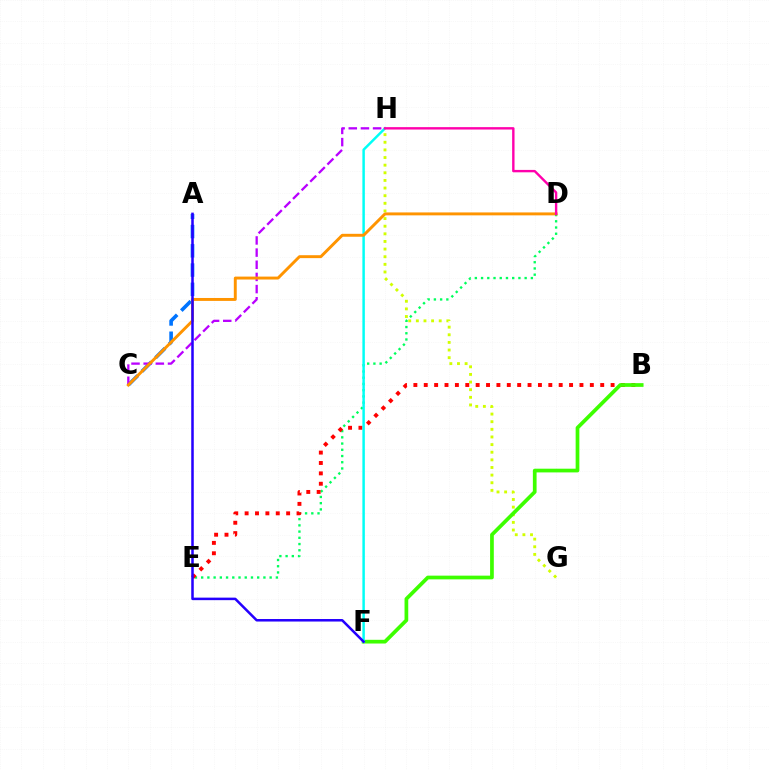{('A', 'C'): [{'color': '#0074ff', 'line_style': 'dashed', 'thickness': 2.62}], ('G', 'H'): [{'color': '#d1ff00', 'line_style': 'dotted', 'thickness': 2.07}], ('D', 'E'): [{'color': '#00ff5c', 'line_style': 'dotted', 'thickness': 1.69}], ('B', 'E'): [{'color': '#ff0000', 'line_style': 'dotted', 'thickness': 2.82}], ('B', 'F'): [{'color': '#3dff00', 'line_style': 'solid', 'thickness': 2.67}], ('C', 'H'): [{'color': '#b900ff', 'line_style': 'dashed', 'thickness': 1.65}], ('F', 'H'): [{'color': '#00fff6', 'line_style': 'solid', 'thickness': 1.78}], ('C', 'D'): [{'color': '#ff9400', 'line_style': 'solid', 'thickness': 2.11}], ('A', 'F'): [{'color': '#2500ff', 'line_style': 'solid', 'thickness': 1.82}], ('D', 'H'): [{'color': '#ff00ac', 'line_style': 'solid', 'thickness': 1.72}]}